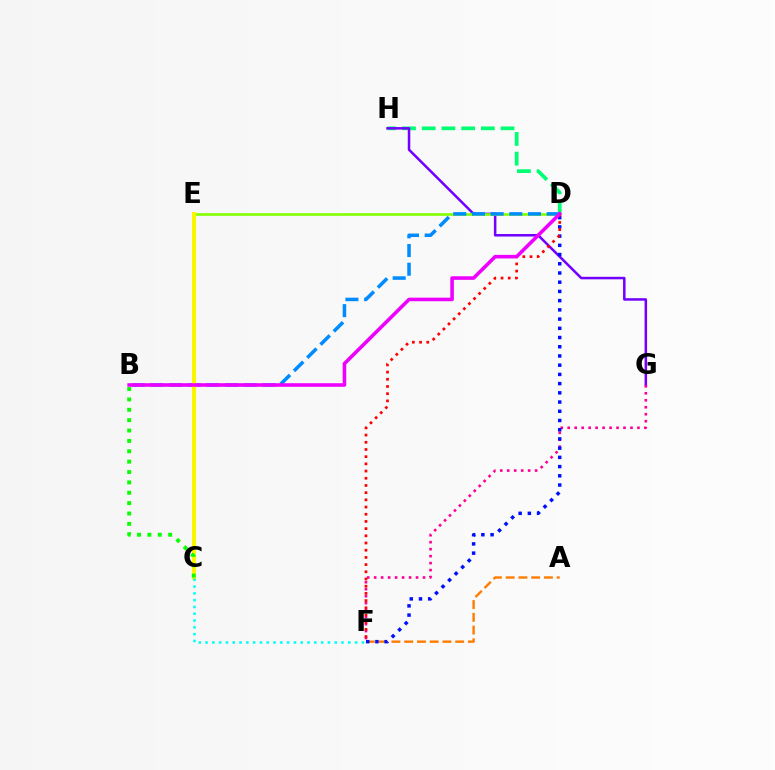{('A', 'F'): [{'color': '#ff7c00', 'line_style': 'dashed', 'thickness': 1.73}], ('D', 'H'): [{'color': '#00ff74', 'line_style': 'dashed', 'thickness': 2.68}], ('G', 'H'): [{'color': '#7200ff', 'line_style': 'solid', 'thickness': 1.81}], ('D', 'E'): [{'color': '#84ff00', 'line_style': 'solid', 'thickness': 1.9}], ('F', 'G'): [{'color': '#ff0094', 'line_style': 'dotted', 'thickness': 1.9}], ('B', 'D'): [{'color': '#008cff', 'line_style': 'dashed', 'thickness': 2.54}, {'color': '#ee00ff', 'line_style': 'solid', 'thickness': 2.58}], ('D', 'F'): [{'color': '#0010ff', 'line_style': 'dotted', 'thickness': 2.5}, {'color': '#ff0000', 'line_style': 'dotted', 'thickness': 1.95}], ('C', 'E'): [{'color': '#fcf500', 'line_style': 'solid', 'thickness': 2.92}], ('B', 'C'): [{'color': '#08ff00', 'line_style': 'dotted', 'thickness': 2.82}], ('C', 'F'): [{'color': '#00fff6', 'line_style': 'dotted', 'thickness': 1.85}]}